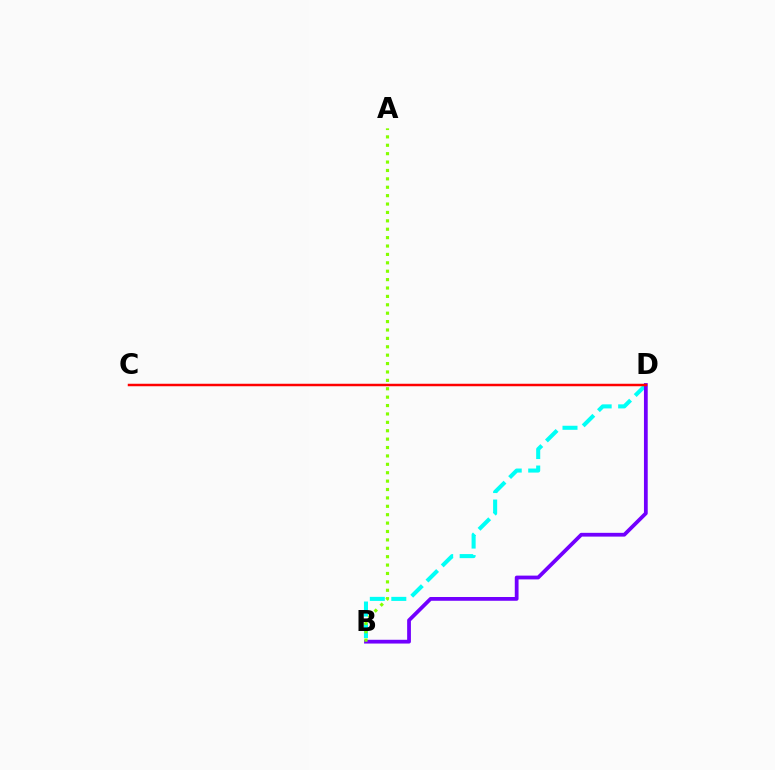{('B', 'D'): [{'color': '#00fff6', 'line_style': 'dashed', 'thickness': 2.92}, {'color': '#7200ff', 'line_style': 'solid', 'thickness': 2.71}], ('C', 'D'): [{'color': '#ff0000', 'line_style': 'solid', 'thickness': 1.79}], ('A', 'B'): [{'color': '#84ff00', 'line_style': 'dotted', 'thickness': 2.28}]}